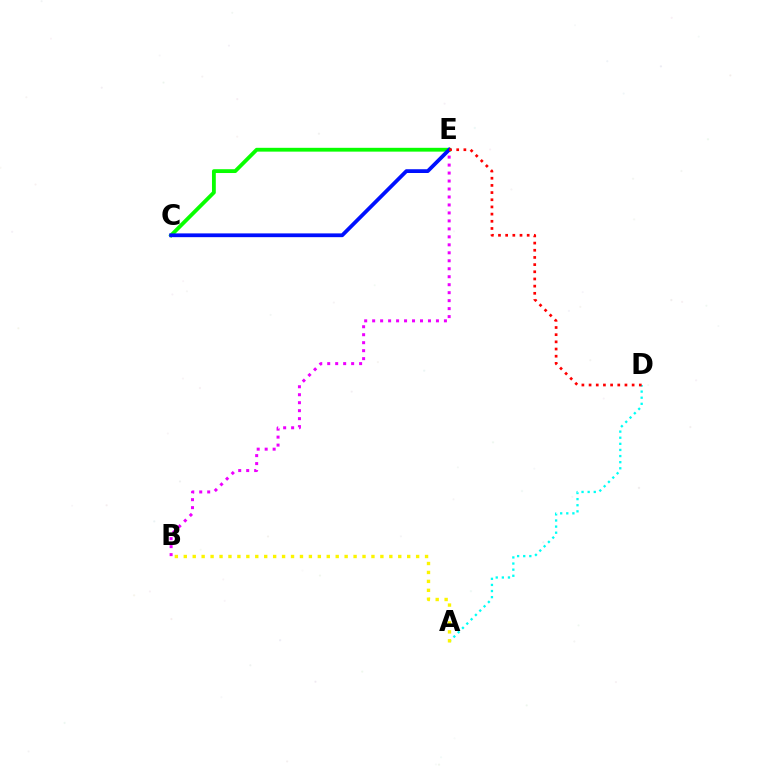{('A', 'D'): [{'color': '#00fff6', 'line_style': 'dotted', 'thickness': 1.66}], ('A', 'B'): [{'color': '#fcf500', 'line_style': 'dotted', 'thickness': 2.43}], ('C', 'E'): [{'color': '#08ff00', 'line_style': 'solid', 'thickness': 2.75}, {'color': '#0010ff', 'line_style': 'solid', 'thickness': 2.72}], ('B', 'E'): [{'color': '#ee00ff', 'line_style': 'dotted', 'thickness': 2.17}], ('D', 'E'): [{'color': '#ff0000', 'line_style': 'dotted', 'thickness': 1.95}]}